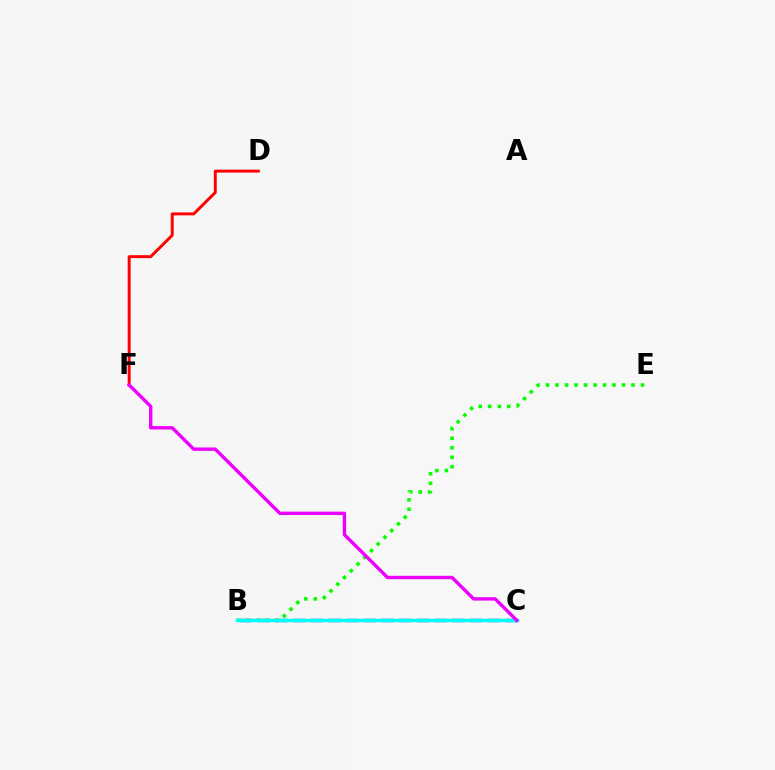{('B', 'E'): [{'color': '#08ff00', 'line_style': 'dotted', 'thickness': 2.58}], ('B', 'C'): [{'color': '#0010ff', 'line_style': 'dashed', 'thickness': 2.4}, {'color': '#fcf500', 'line_style': 'dashed', 'thickness': 1.53}, {'color': '#00fff6', 'line_style': 'solid', 'thickness': 2.49}], ('D', 'F'): [{'color': '#ff0000', 'line_style': 'solid', 'thickness': 2.13}], ('C', 'F'): [{'color': '#ee00ff', 'line_style': 'solid', 'thickness': 2.44}]}